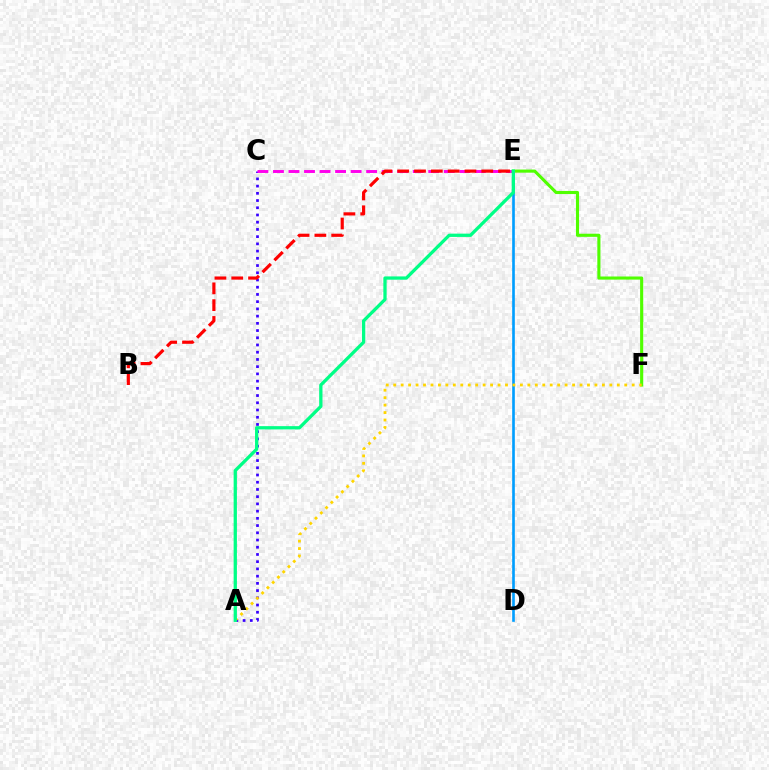{('A', 'C'): [{'color': '#3700ff', 'line_style': 'dotted', 'thickness': 1.96}], ('D', 'E'): [{'color': '#009eff', 'line_style': 'solid', 'thickness': 1.9}], ('C', 'E'): [{'color': '#ff00ed', 'line_style': 'dashed', 'thickness': 2.11}], ('B', 'E'): [{'color': '#ff0000', 'line_style': 'dashed', 'thickness': 2.28}], ('E', 'F'): [{'color': '#4fff00', 'line_style': 'solid', 'thickness': 2.24}], ('A', 'F'): [{'color': '#ffd500', 'line_style': 'dotted', 'thickness': 2.03}], ('A', 'E'): [{'color': '#00ff86', 'line_style': 'solid', 'thickness': 2.36}]}